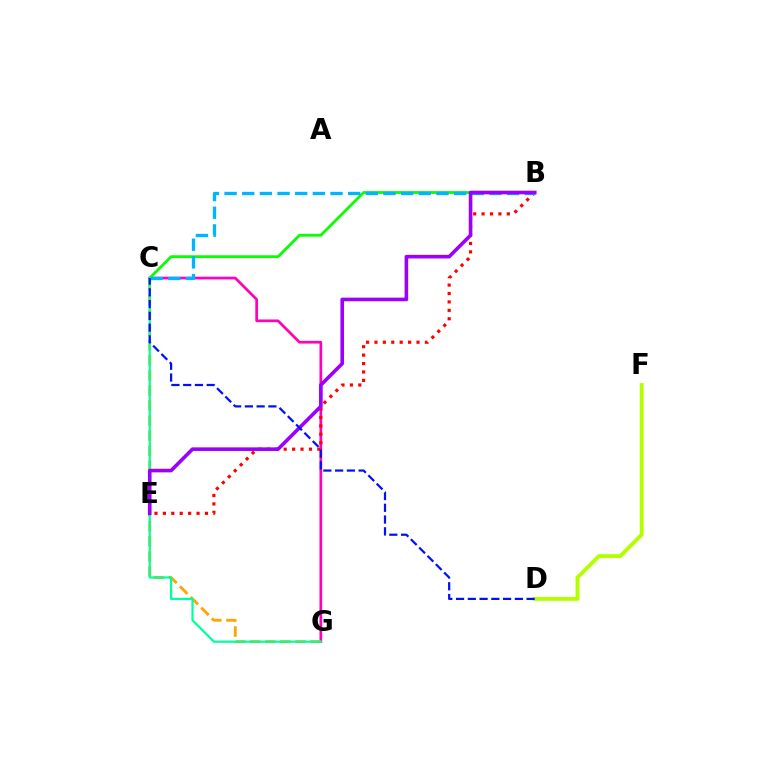{('C', 'G'): [{'color': '#ff00bd', 'line_style': 'solid', 'thickness': 1.96}, {'color': '#ffa500', 'line_style': 'dashed', 'thickness': 2.05}, {'color': '#00ff9d', 'line_style': 'solid', 'thickness': 1.59}], ('D', 'F'): [{'color': '#b3ff00', 'line_style': 'solid', 'thickness': 2.8}], ('B', 'C'): [{'color': '#08ff00', 'line_style': 'solid', 'thickness': 2.02}, {'color': '#00b5ff', 'line_style': 'dashed', 'thickness': 2.4}], ('B', 'E'): [{'color': '#ff0000', 'line_style': 'dotted', 'thickness': 2.29}, {'color': '#9b00ff', 'line_style': 'solid', 'thickness': 2.6}], ('C', 'D'): [{'color': '#0010ff', 'line_style': 'dashed', 'thickness': 1.6}]}